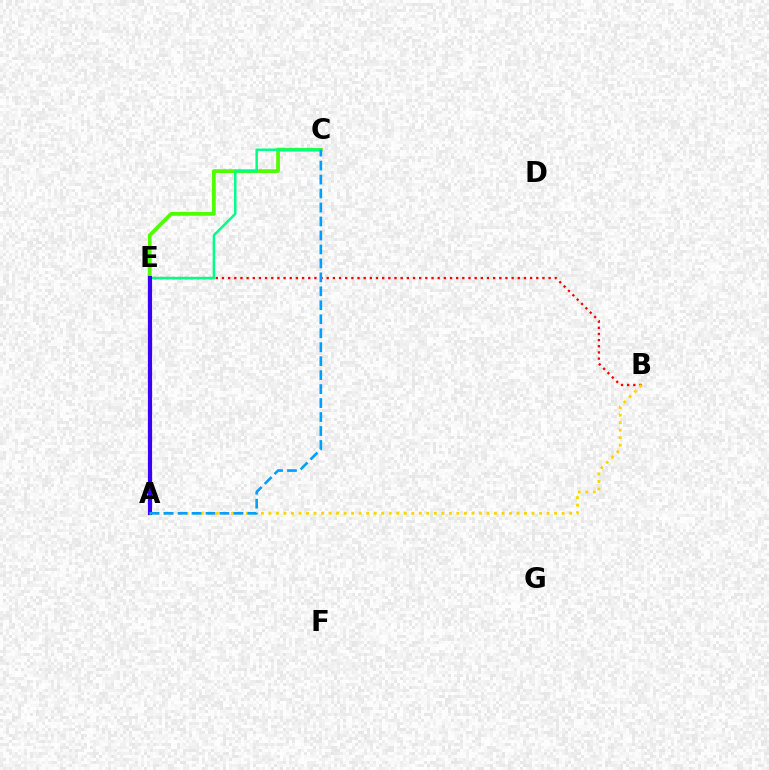{('A', 'E'): [{'color': '#ff00ed', 'line_style': 'dotted', 'thickness': 2.23}, {'color': '#3700ff', 'line_style': 'solid', 'thickness': 2.96}], ('A', 'C'): [{'color': '#4fff00', 'line_style': 'solid', 'thickness': 2.7}, {'color': '#009eff', 'line_style': 'dashed', 'thickness': 1.9}], ('B', 'E'): [{'color': '#ff0000', 'line_style': 'dotted', 'thickness': 1.67}], ('C', 'E'): [{'color': '#00ff86', 'line_style': 'solid', 'thickness': 1.79}], ('A', 'B'): [{'color': '#ffd500', 'line_style': 'dotted', 'thickness': 2.04}]}